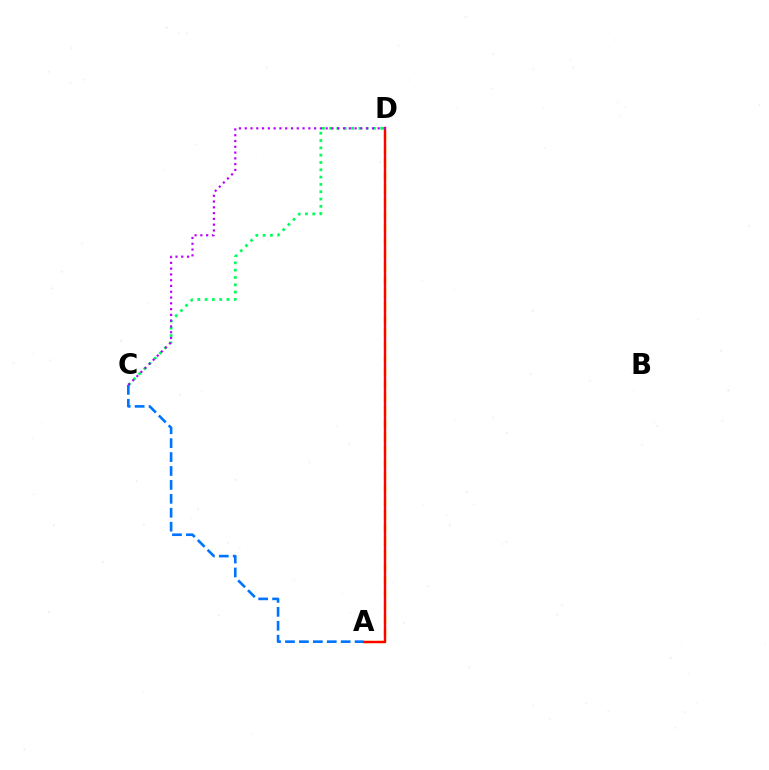{('C', 'D'): [{'color': '#00ff5c', 'line_style': 'dotted', 'thickness': 1.99}, {'color': '#b900ff', 'line_style': 'dotted', 'thickness': 1.57}], ('A', 'D'): [{'color': '#d1ff00', 'line_style': 'dashed', 'thickness': 1.77}, {'color': '#ff0000', 'line_style': 'solid', 'thickness': 1.74}], ('A', 'C'): [{'color': '#0074ff', 'line_style': 'dashed', 'thickness': 1.89}]}